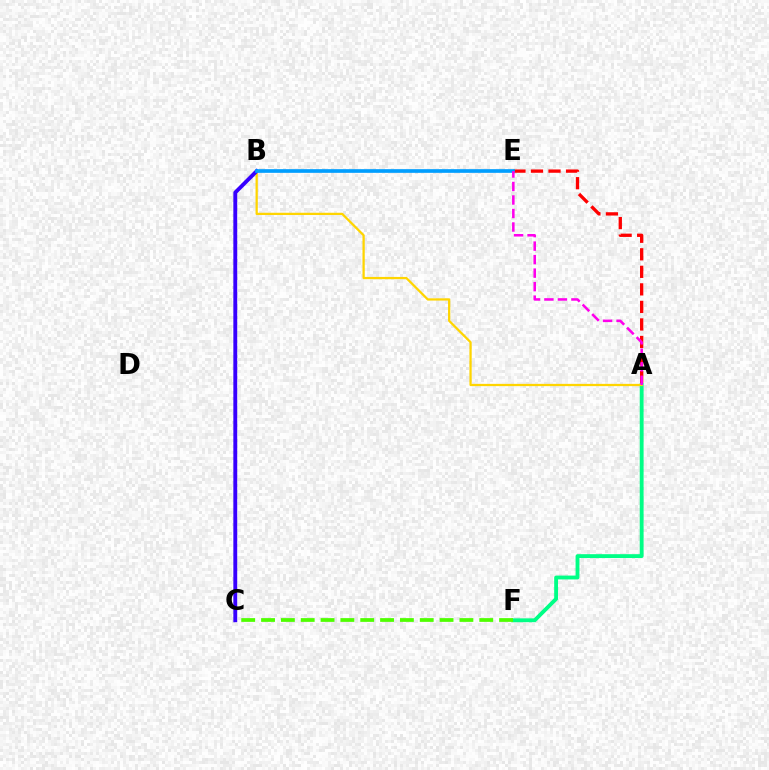{('A', 'F'): [{'color': '#00ff86', 'line_style': 'solid', 'thickness': 2.78}], ('A', 'B'): [{'color': '#ffd500', 'line_style': 'solid', 'thickness': 1.63}], ('C', 'F'): [{'color': '#4fff00', 'line_style': 'dashed', 'thickness': 2.69}], ('B', 'C'): [{'color': '#3700ff', 'line_style': 'solid', 'thickness': 2.78}], ('A', 'E'): [{'color': '#ff0000', 'line_style': 'dashed', 'thickness': 2.38}, {'color': '#ff00ed', 'line_style': 'dashed', 'thickness': 1.83}], ('B', 'E'): [{'color': '#009eff', 'line_style': 'solid', 'thickness': 2.64}]}